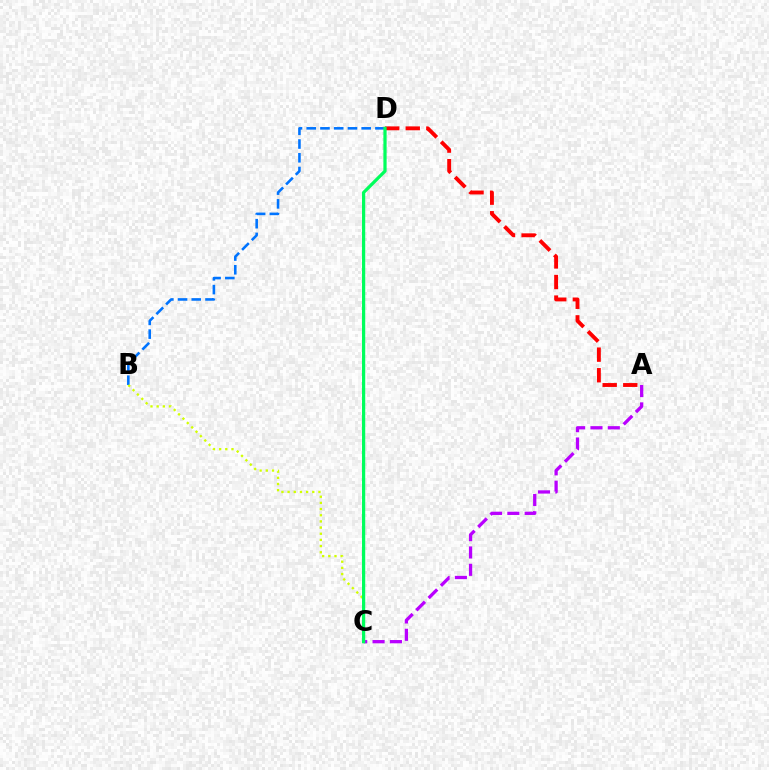{('A', 'C'): [{'color': '#b900ff', 'line_style': 'dashed', 'thickness': 2.36}], ('B', 'D'): [{'color': '#0074ff', 'line_style': 'dashed', 'thickness': 1.87}], ('A', 'D'): [{'color': '#ff0000', 'line_style': 'dashed', 'thickness': 2.8}], ('B', 'C'): [{'color': '#d1ff00', 'line_style': 'dotted', 'thickness': 1.68}], ('C', 'D'): [{'color': '#00ff5c', 'line_style': 'solid', 'thickness': 2.32}]}